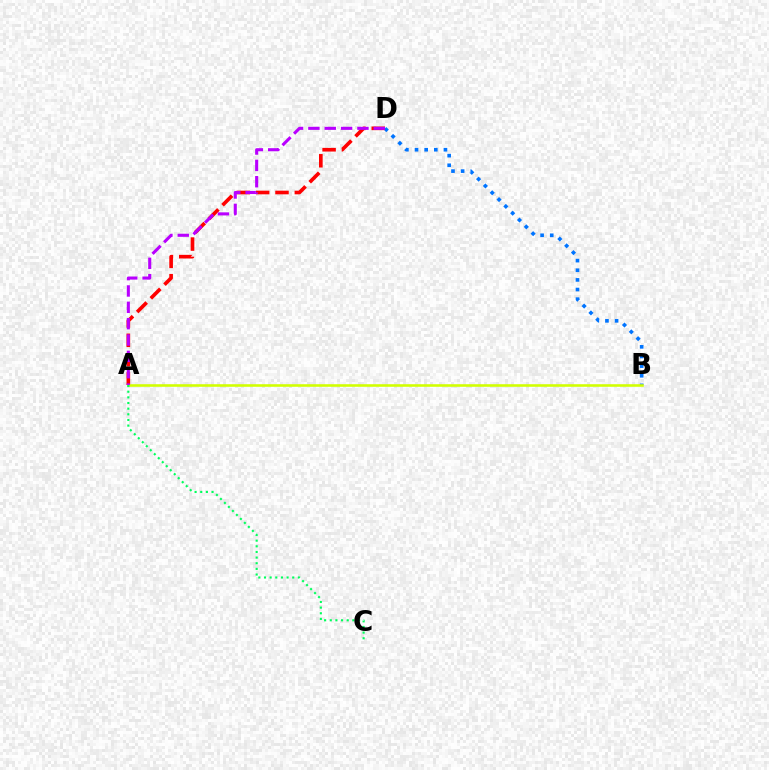{('B', 'D'): [{'color': '#0074ff', 'line_style': 'dotted', 'thickness': 2.62}], ('A', 'D'): [{'color': '#ff0000', 'line_style': 'dashed', 'thickness': 2.63}, {'color': '#b900ff', 'line_style': 'dashed', 'thickness': 2.22}], ('A', 'B'): [{'color': '#d1ff00', 'line_style': 'solid', 'thickness': 1.86}], ('A', 'C'): [{'color': '#00ff5c', 'line_style': 'dotted', 'thickness': 1.53}]}